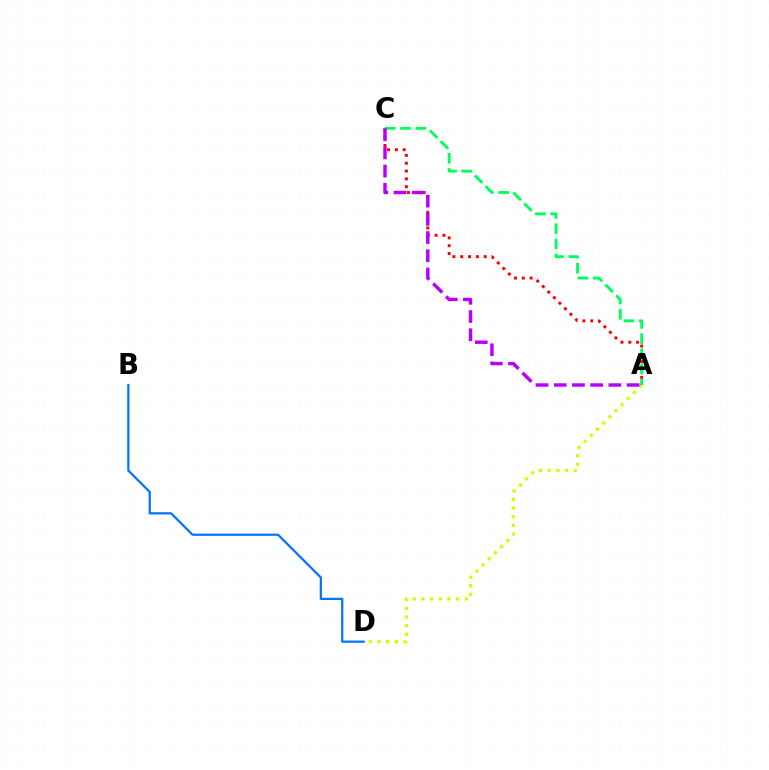{('A', 'D'): [{'color': '#d1ff00', 'line_style': 'dotted', 'thickness': 2.36}], ('B', 'D'): [{'color': '#0074ff', 'line_style': 'solid', 'thickness': 1.61}], ('A', 'C'): [{'color': '#ff0000', 'line_style': 'dotted', 'thickness': 2.13}, {'color': '#00ff5c', 'line_style': 'dashed', 'thickness': 2.07}, {'color': '#b900ff', 'line_style': 'dashed', 'thickness': 2.47}]}